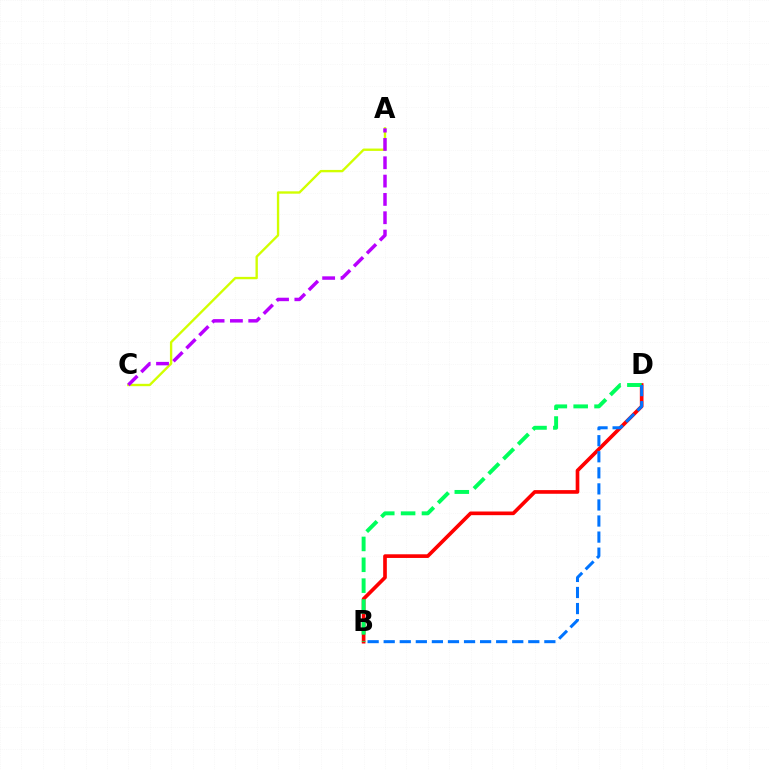{('B', 'D'): [{'color': '#ff0000', 'line_style': 'solid', 'thickness': 2.64}, {'color': '#00ff5c', 'line_style': 'dashed', 'thickness': 2.83}, {'color': '#0074ff', 'line_style': 'dashed', 'thickness': 2.18}], ('A', 'C'): [{'color': '#d1ff00', 'line_style': 'solid', 'thickness': 1.7}, {'color': '#b900ff', 'line_style': 'dashed', 'thickness': 2.49}]}